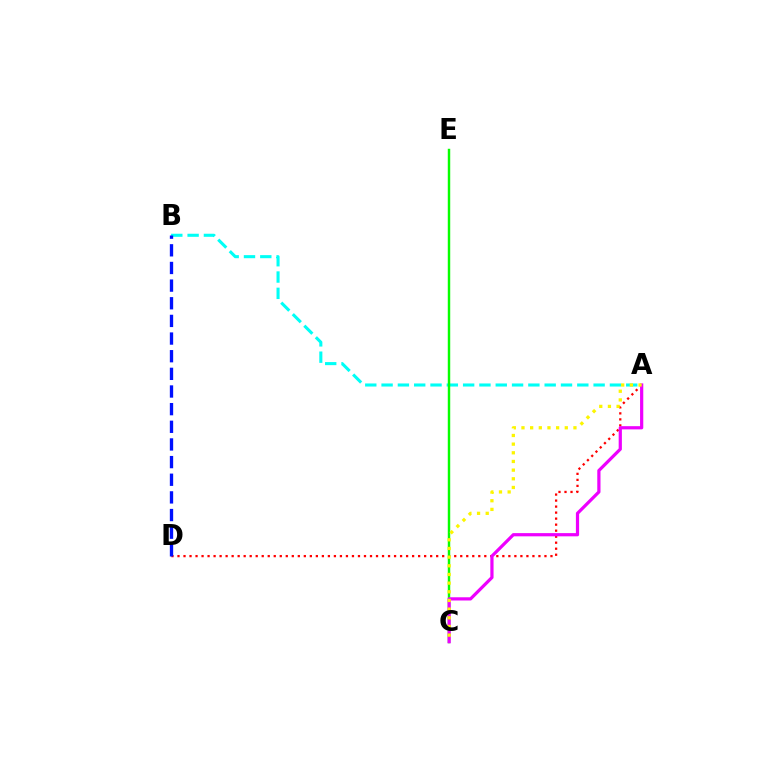{('A', 'B'): [{'color': '#00fff6', 'line_style': 'dashed', 'thickness': 2.22}], ('A', 'D'): [{'color': '#ff0000', 'line_style': 'dotted', 'thickness': 1.63}], ('C', 'E'): [{'color': '#08ff00', 'line_style': 'solid', 'thickness': 1.76}], ('A', 'C'): [{'color': '#ee00ff', 'line_style': 'solid', 'thickness': 2.31}, {'color': '#fcf500', 'line_style': 'dotted', 'thickness': 2.35}], ('B', 'D'): [{'color': '#0010ff', 'line_style': 'dashed', 'thickness': 2.4}]}